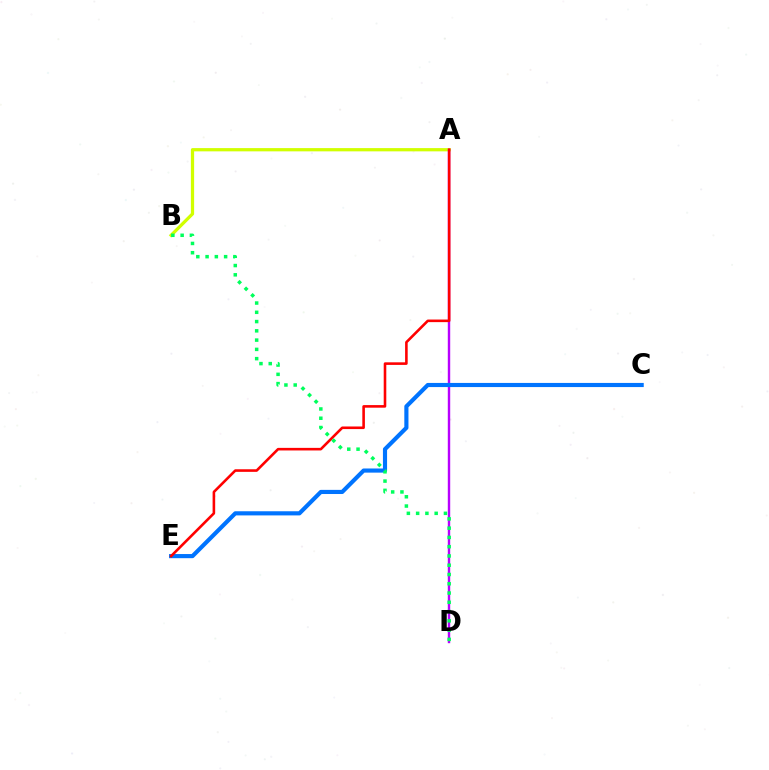{('A', 'B'): [{'color': '#d1ff00', 'line_style': 'solid', 'thickness': 2.34}], ('A', 'D'): [{'color': '#b900ff', 'line_style': 'solid', 'thickness': 1.74}], ('C', 'E'): [{'color': '#0074ff', 'line_style': 'solid', 'thickness': 2.98}], ('A', 'E'): [{'color': '#ff0000', 'line_style': 'solid', 'thickness': 1.87}], ('B', 'D'): [{'color': '#00ff5c', 'line_style': 'dotted', 'thickness': 2.52}]}